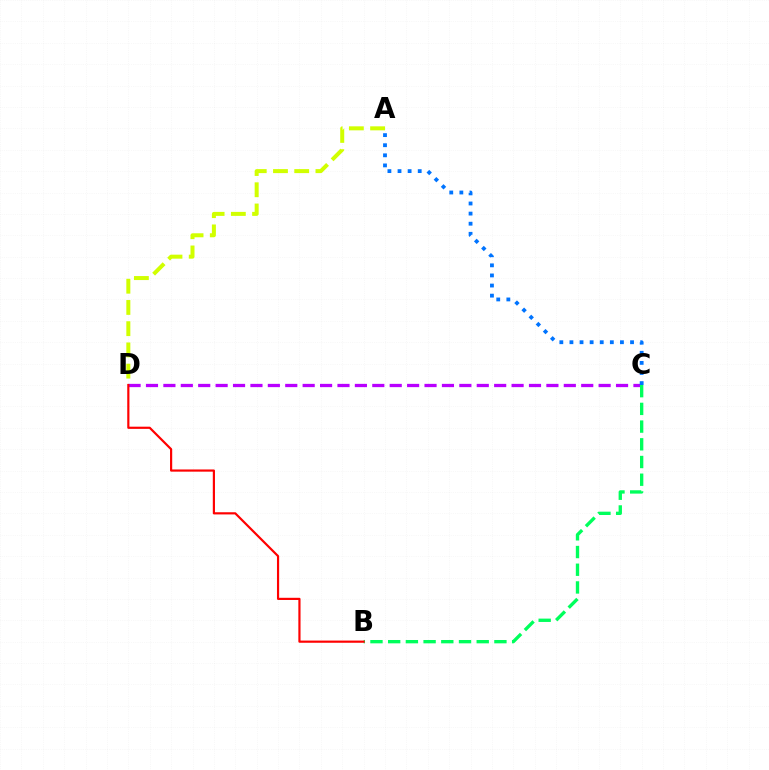{('A', 'D'): [{'color': '#d1ff00', 'line_style': 'dashed', 'thickness': 2.88}], ('C', 'D'): [{'color': '#b900ff', 'line_style': 'dashed', 'thickness': 2.37}], ('B', 'C'): [{'color': '#00ff5c', 'line_style': 'dashed', 'thickness': 2.41}], ('A', 'C'): [{'color': '#0074ff', 'line_style': 'dotted', 'thickness': 2.74}], ('B', 'D'): [{'color': '#ff0000', 'line_style': 'solid', 'thickness': 1.57}]}